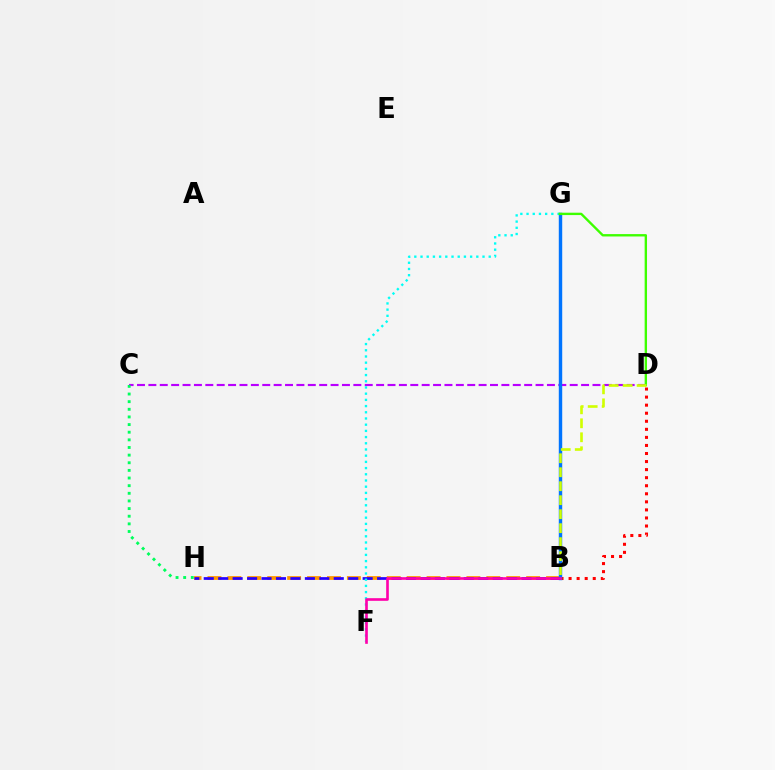{('C', 'D'): [{'color': '#b900ff', 'line_style': 'dashed', 'thickness': 1.55}], ('B', 'D'): [{'color': '#ff0000', 'line_style': 'dotted', 'thickness': 2.19}, {'color': '#d1ff00', 'line_style': 'dashed', 'thickness': 1.9}], ('B', 'H'): [{'color': '#ff9400', 'line_style': 'dashed', 'thickness': 2.71}, {'color': '#2500ff', 'line_style': 'dashed', 'thickness': 1.96}], ('B', 'G'): [{'color': '#0074ff', 'line_style': 'solid', 'thickness': 2.46}], ('F', 'G'): [{'color': '#00fff6', 'line_style': 'dotted', 'thickness': 1.68}], ('B', 'F'): [{'color': '#ff00ac', 'line_style': 'solid', 'thickness': 1.9}], ('C', 'H'): [{'color': '#00ff5c', 'line_style': 'dotted', 'thickness': 2.07}], ('D', 'G'): [{'color': '#3dff00', 'line_style': 'solid', 'thickness': 1.71}]}